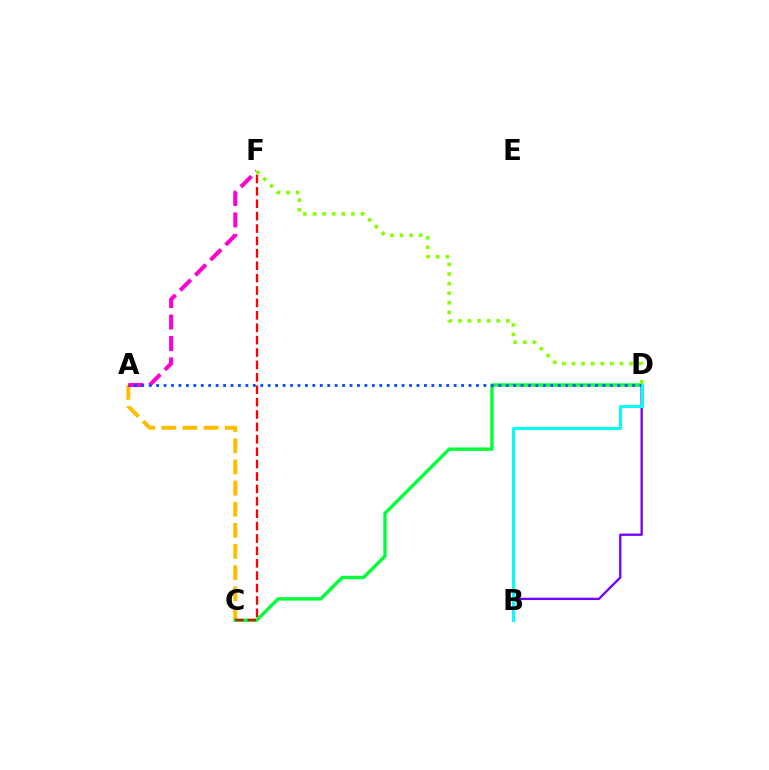{('A', 'C'): [{'color': '#ffbd00', 'line_style': 'dashed', 'thickness': 2.87}], ('A', 'F'): [{'color': '#ff00cf', 'line_style': 'dashed', 'thickness': 2.91}], ('C', 'D'): [{'color': '#00ff39', 'line_style': 'solid', 'thickness': 2.45}], ('A', 'D'): [{'color': '#004bff', 'line_style': 'dotted', 'thickness': 2.02}], ('B', 'D'): [{'color': '#7200ff', 'line_style': 'solid', 'thickness': 1.66}, {'color': '#00fff6', 'line_style': 'solid', 'thickness': 2.19}], ('C', 'F'): [{'color': '#ff0000', 'line_style': 'dashed', 'thickness': 1.68}], ('D', 'F'): [{'color': '#84ff00', 'line_style': 'dotted', 'thickness': 2.61}]}